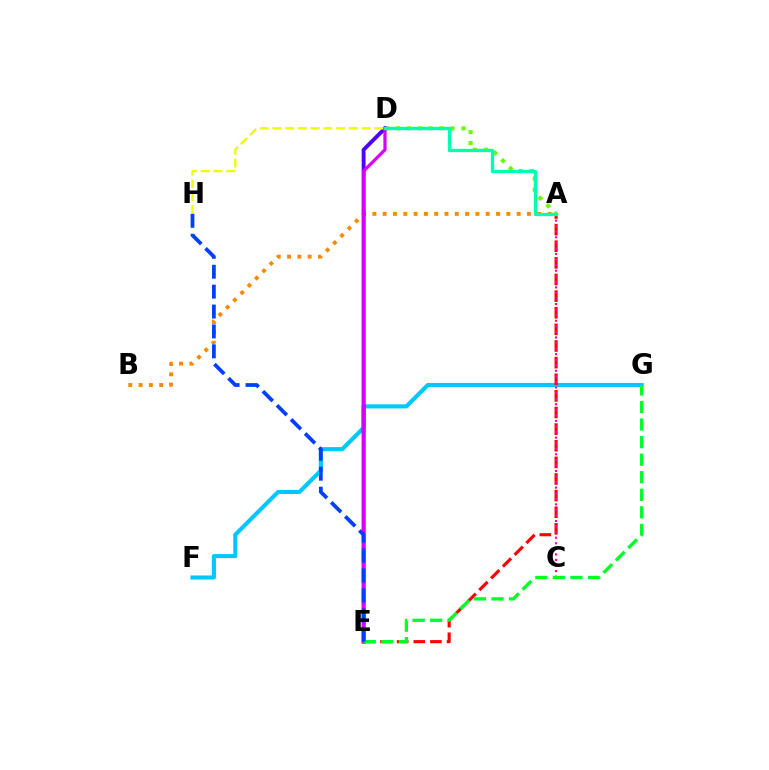{('A', 'B'): [{'color': '#ff8800', 'line_style': 'dotted', 'thickness': 2.8}], ('F', 'G'): [{'color': '#00c7ff', 'line_style': 'solid', 'thickness': 2.96}], ('A', 'D'): [{'color': '#66ff00', 'line_style': 'dotted', 'thickness': 2.97}, {'color': '#00ffaf', 'line_style': 'solid', 'thickness': 2.4}], ('A', 'E'): [{'color': '#ff0000', 'line_style': 'dashed', 'thickness': 2.26}], ('A', 'C'): [{'color': '#ff00a0', 'line_style': 'dotted', 'thickness': 1.51}], ('D', 'E'): [{'color': '#4f00ff', 'line_style': 'solid', 'thickness': 2.8}, {'color': '#d600ff', 'line_style': 'solid', 'thickness': 2.34}], ('D', 'H'): [{'color': '#eeff00', 'line_style': 'dashed', 'thickness': 1.73}], ('E', 'G'): [{'color': '#00ff27', 'line_style': 'dashed', 'thickness': 2.39}], ('E', 'H'): [{'color': '#003fff', 'line_style': 'dashed', 'thickness': 2.7}]}